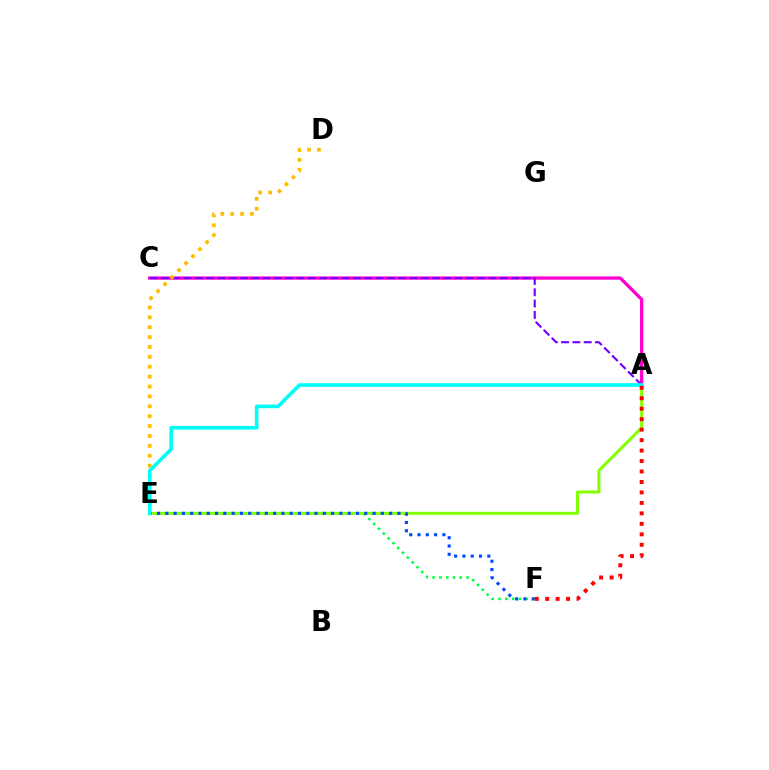{('A', 'C'): [{'color': '#ff00cf', 'line_style': 'solid', 'thickness': 2.36}, {'color': '#7200ff', 'line_style': 'dashed', 'thickness': 1.53}], ('E', 'F'): [{'color': '#00ff39', 'line_style': 'dotted', 'thickness': 1.85}, {'color': '#004bff', 'line_style': 'dotted', 'thickness': 2.25}], ('A', 'E'): [{'color': '#84ff00', 'line_style': 'solid', 'thickness': 2.17}, {'color': '#00fff6', 'line_style': 'solid', 'thickness': 2.61}], ('D', 'E'): [{'color': '#ffbd00', 'line_style': 'dotted', 'thickness': 2.69}], ('A', 'F'): [{'color': '#ff0000', 'line_style': 'dotted', 'thickness': 2.84}]}